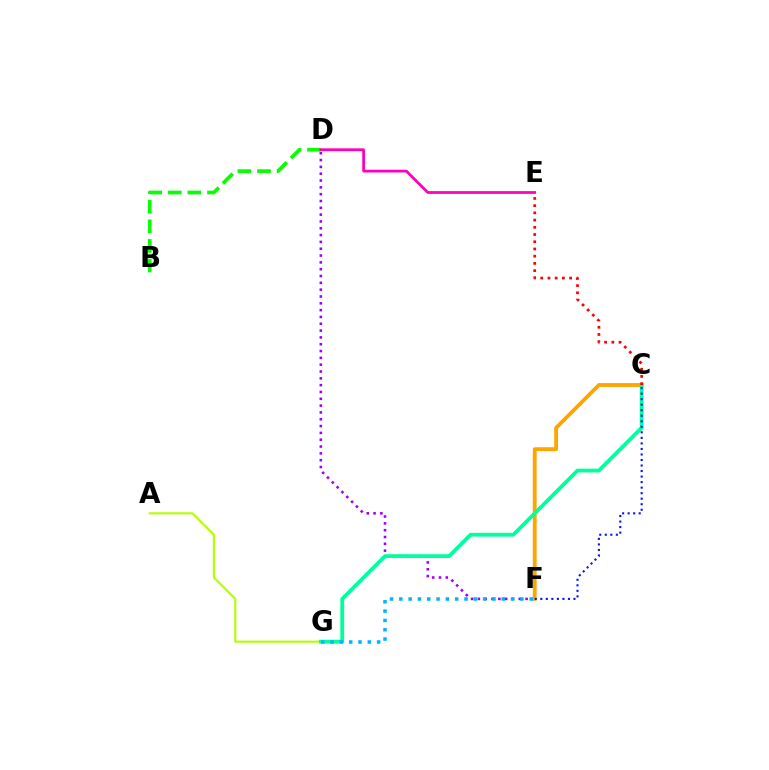{('D', 'F'): [{'color': '#9b00ff', 'line_style': 'dotted', 'thickness': 1.85}], ('C', 'F'): [{'color': '#ffa500', 'line_style': 'solid', 'thickness': 2.76}, {'color': '#0010ff', 'line_style': 'dotted', 'thickness': 1.5}], ('A', 'G'): [{'color': '#b3ff00', 'line_style': 'solid', 'thickness': 1.52}], ('C', 'G'): [{'color': '#00ff9d', 'line_style': 'solid', 'thickness': 2.74}], ('F', 'G'): [{'color': '#00b5ff', 'line_style': 'dotted', 'thickness': 2.53}], ('C', 'E'): [{'color': '#ff0000', 'line_style': 'dotted', 'thickness': 1.96}], ('B', 'D'): [{'color': '#08ff00', 'line_style': 'dashed', 'thickness': 2.66}], ('D', 'E'): [{'color': '#ff00bd', 'line_style': 'solid', 'thickness': 1.98}]}